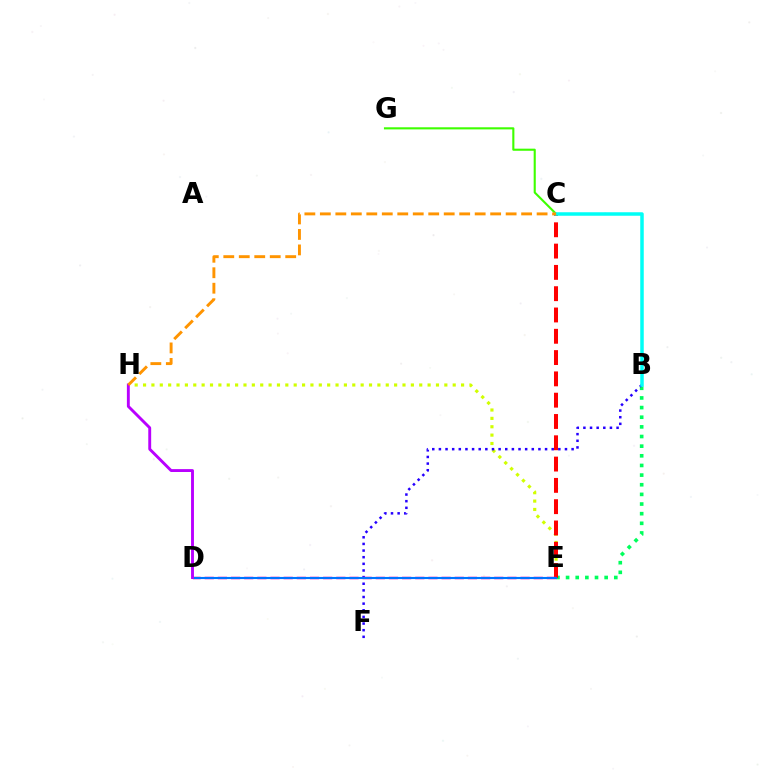{('B', 'E'): [{'color': '#00ff5c', 'line_style': 'dotted', 'thickness': 2.62}], ('C', 'G'): [{'color': '#3dff00', 'line_style': 'solid', 'thickness': 1.52}], ('E', 'H'): [{'color': '#d1ff00', 'line_style': 'dotted', 'thickness': 2.27}], ('B', 'F'): [{'color': '#2500ff', 'line_style': 'dotted', 'thickness': 1.8}], ('C', 'E'): [{'color': '#ff0000', 'line_style': 'dashed', 'thickness': 2.89}], ('D', 'E'): [{'color': '#ff00ac', 'line_style': 'dashed', 'thickness': 1.79}, {'color': '#0074ff', 'line_style': 'solid', 'thickness': 1.52}], ('B', 'C'): [{'color': '#00fff6', 'line_style': 'solid', 'thickness': 2.52}], ('D', 'H'): [{'color': '#b900ff', 'line_style': 'solid', 'thickness': 2.08}], ('C', 'H'): [{'color': '#ff9400', 'line_style': 'dashed', 'thickness': 2.1}]}